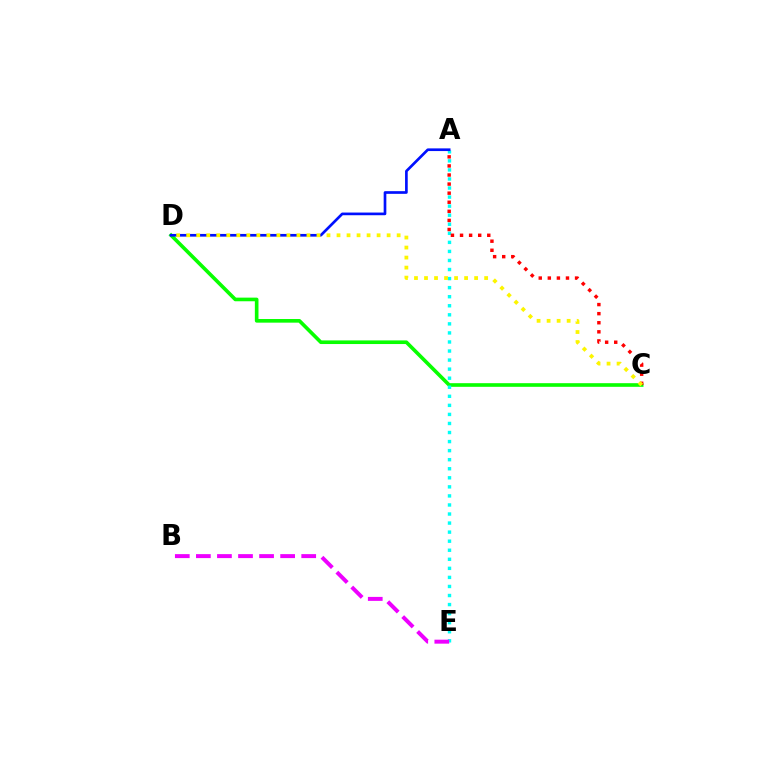{('C', 'D'): [{'color': '#08ff00', 'line_style': 'solid', 'thickness': 2.62}, {'color': '#fcf500', 'line_style': 'dotted', 'thickness': 2.72}], ('A', 'E'): [{'color': '#00fff6', 'line_style': 'dotted', 'thickness': 2.46}], ('A', 'D'): [{'color': '#0010ff', 'line_style': 'solid', 'thickness': 1.93}], ('A', 'C'): [{'color': '#ff0000', 'line_style': 'dotted', 'thickness': 2.47}], ('B', 'E'): [{'color': '#ee00ff', 'line_style': 'dashed', 'thickness': 2.86}]}